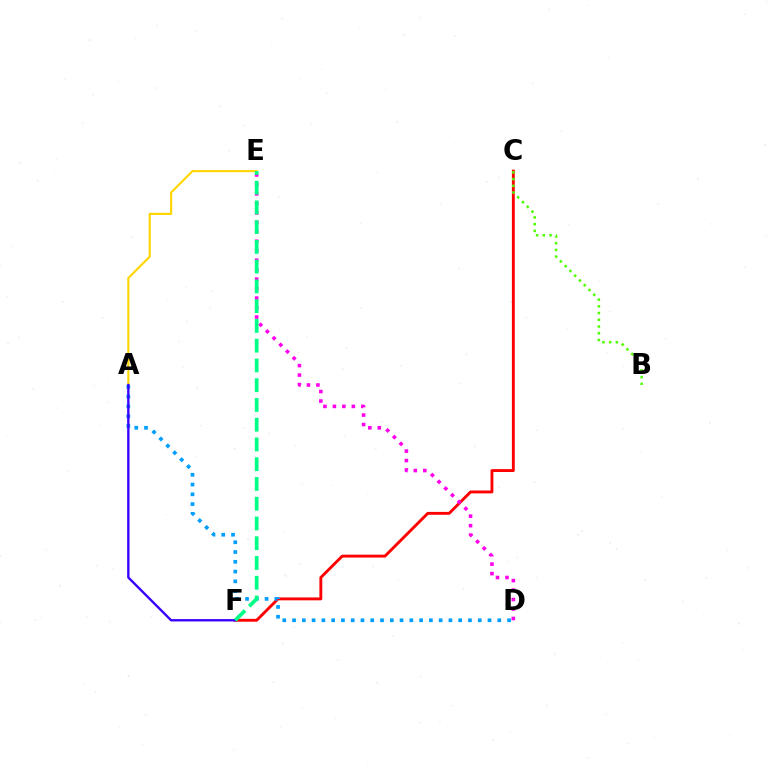{('C', 'F'): [{'color': '#ff0000', 'line_style': 'solid', 'thickness': 2.07}], ('A', 'E'): [{'color': '#ffd500', 'line_style': 'solid', 'thickness': 1.54}], ('D', 'E'): [{'color': '#ff00ed', 'line_style': 'dotted', 'thickness': 2.57}], ('A', 'D'): [{'color': '#009eff', 'line_style': 'dotted', 'thickness': 2.66}], ('A', 'F'): [{'color': '#3700ff', 'line_style': 'solid', 'thickness': 1.69}], ('B', 'C'): [{'color': '#4fff00', 'line_style': 'dotted', 'thickness': 1.83}], ('E', 'F'): [{'color': '#00ff86', 'line_style': 'dashed', 'thickness': 2.68}]}